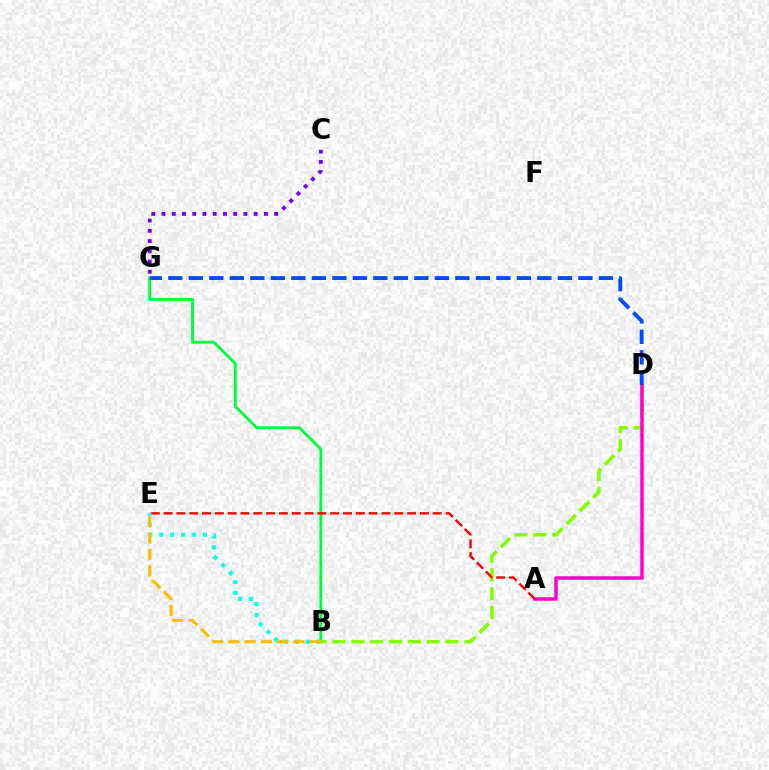{('C', 'G'): [{'color': '#7200ff', 'line_style': 'dotted', 'thickness': 2.78}], ('B', 'G'): [{'color': '#00ff39', 'line_style': 'solid', 'thickness': 2.05}], ('B', 'D'): [{'color': '#84ff00', 'line_style': 'dashed', 'thickness': 2.56}], ('A', 'D'): [{'color': '#ff00cf', 'line_style': 'solid', 'thickness': 2.52}], ('A', 'E'): [{'color': '#ff0000', 'line_style': 'dashed', 'thickness': 1.74}], ('D', 'G'): [{'color': '#004bff', 'line_style': 'dashed', 'thickness': 2.79}], ('B', 'E'): [{'color': '#00fff6', 'line_style': 'dotted', 'thickness': 2.96}, {'color': '#ffbd00', 'line_style': 'dashed', 'thickness': 2.21}]}